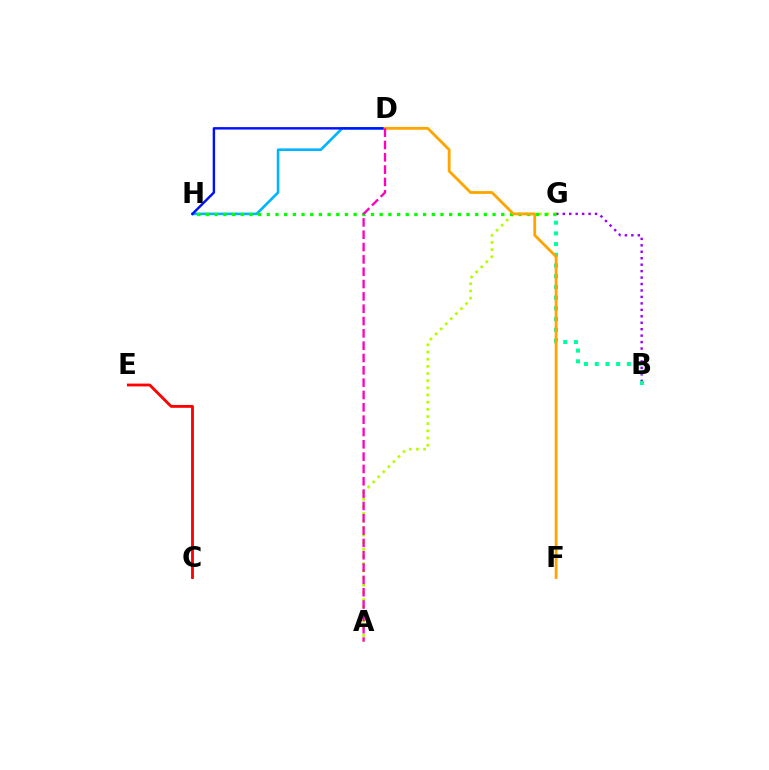{('B', 'G'): [{'color': '#9b00ff', 'line_style': 'dotted', 'thickness': 1.75}, {'color': '#00ff9d', 'line_style': 'dotted', 'thickness': 2.91}], ('C', 'E'): [{'color': '#ff0000', 'line_style': 'solid', 'thickness': 2.04}], ('D', 'H'): [{'color': '#00b5ff', 'line_style': 'solid', 'thickness': 1.89}, {'color': '#0010ff', 'line_style': 'solid', 'thickness': 1.75}], ('A', 'G'): [{'color': '#b3ff00', 'line_style': 'dotted', 'thickness': 1.95}], ('G', 'H'): [{'color': '#08ff00', 'line_style': 'dotted', 'thickness': 2.36}], ('D', 'F'): [{'color': '#ffa500', 'line_style': 'solid', 'thickness': 2.03}], ('A', 'D'): [{'color': '#ff00bd', 'line_style': 'dashed', 'thickness': 1.67}]}